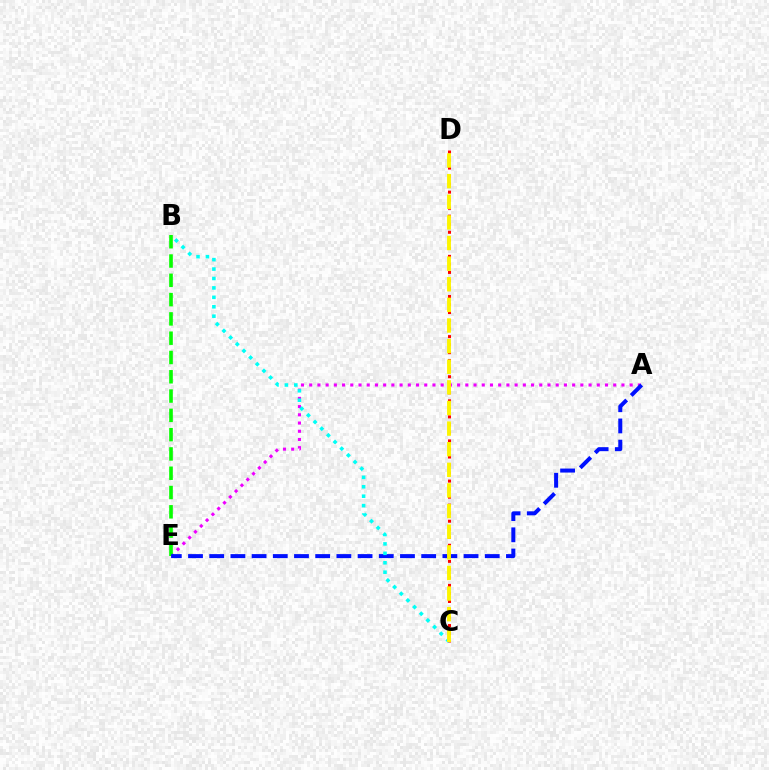{('A', 'E'): [{'color': '#ee00ff', 'line_style': 'dotted', 'thickness': 2.23}, {'color': '#0010ff', 'line_style': 'dashed', 'thickness': 2.88}], ('C', 'D'): [{'color': '#ff0000', 'line_style': 'dotted', 'thickness': 2.18}, {'color': '#fcf500', 'line_style': 'dashed', 'thickness': 2.8}], ('B', 'E'): [{'color': '#08ff00', 'line_style': 'dashed', 'thickness': 2.62}], ('B', 'C'): [{'color': '#00fff6', 'line_style': 'dotted', 'thickness': 2.56}]}